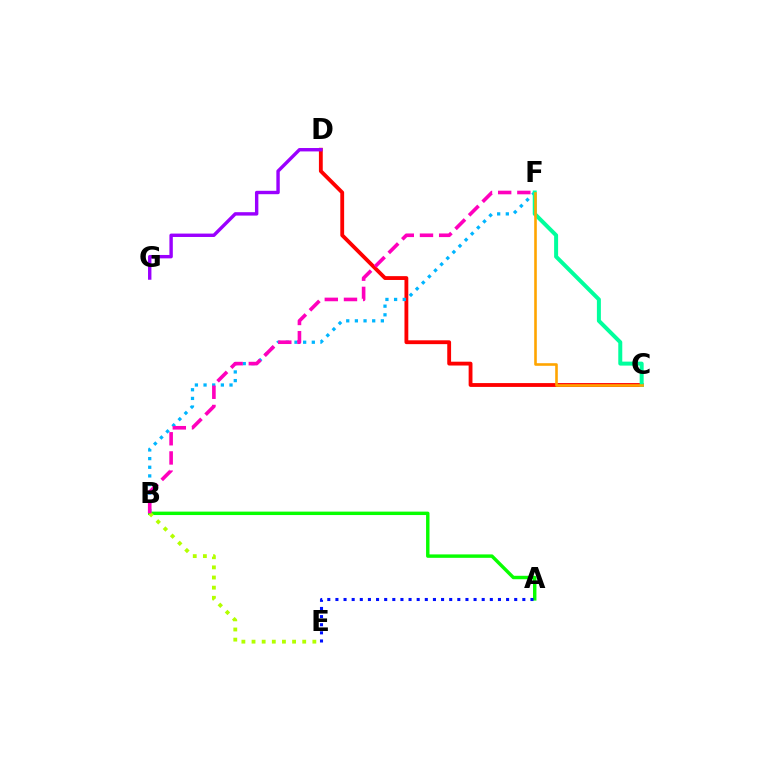{('A', 'B'): [{'color': '#08ff00', 'line_style': 'solid', 'thickness': 2.47}], ('C', 'D'): [{'color': '#ff0000', 'line_style': 'solid', 'thickness': 2.76}], ('B', 'F'): [{'color': '#00b5ff', 'line_style': 'dotted', 'thickness': 2.35}, {'color': '#ff00bd', 'line_style': 'dashed', 'thickness': 2.61}], ('C', 'F'): [{'color': '#00ff9d', 'line_style': 'solid', 'thickness': 2.87}, {'color': '#ffa500', 'line_style': 'solid', 'thickness': 1.88}], ('A', 'E'): [{'color': '#0010ff', 'line_style': 'dotted', 'thickness': 2.21}], ('B', 'E'): [{'color': '#b3ff00', 'line_style': 'dotted', 'thickness': 2.75}], ('D', 'G'): [{'color': '#9b00ff', 'line_style': 'solid', 'thickness': 2.45}]}